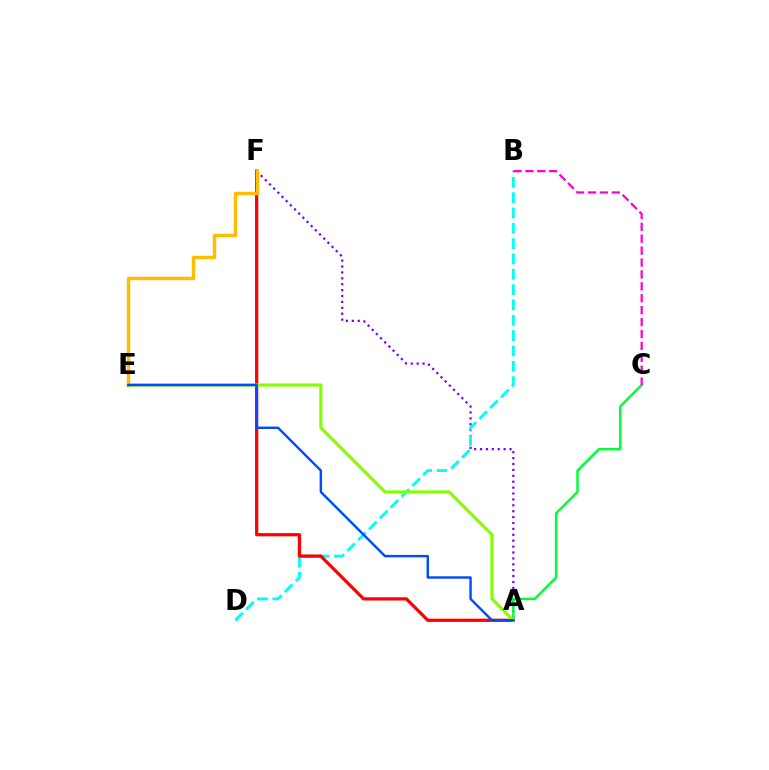{('A', 'F'): [{'color': '#7200ff', 'line_style': 'dotted', 'thickness': 1.6}, {'color': '#ff0000', 'line_style': 'solid', 'thickness': 2.33}], ('B', 'D'): [{'color': '#00fff6', 'line_style': 'dashed', 'thickness': 2.08}], ('E', 'F'): [{'color': '#ffbd00', 'line_style': 'solid', 'thickness': 2.49}], ('A', 'C'): [{'color': '#00ff39', 'line_style': 'solid', 'thickness': 1.78}], ('B', 'C'): [{'color': '#ff00cf', 'line_style': 'dashed', 'thickness': 1.62}], ('A', 'E'): [{'color': '#84ff00', 'line_style': 'solid', 'thickness': 2.27}, {'color': '#004bff', 'line_style': 'solid', 'thickness': 1.74}]}